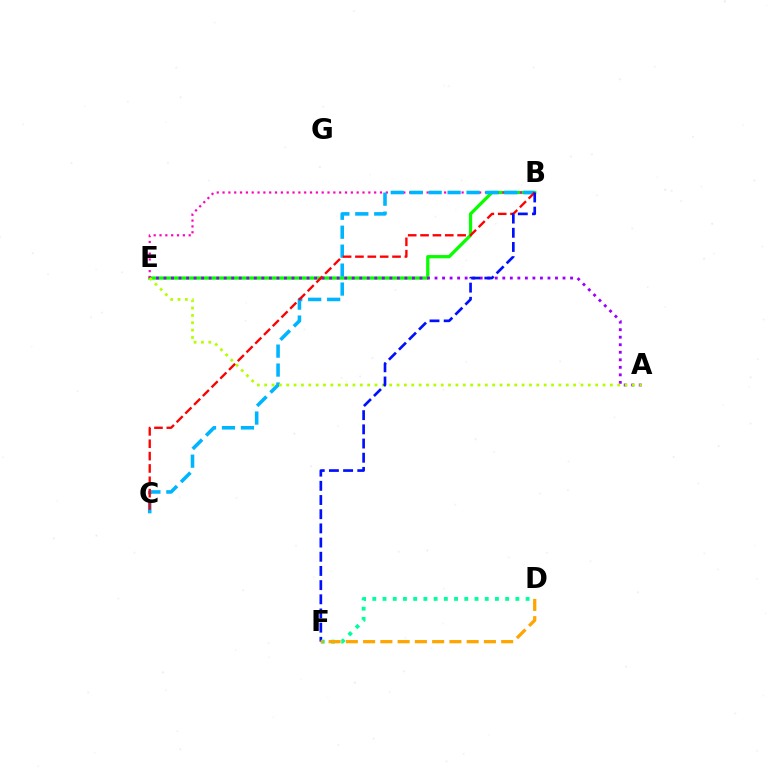{('B', 'E'): [{'color': '#08ff00', 'line_style': 'solid', 'thickness': 2.34}, {'color': '#ff00bd', 'line_style': 'dotted', 'thickness': 1.58}], ('A', 'E'): [{'color': '#9b00ff', 'line_style': 'dotted', 'thickness': 2.05}, {'color': '#b3ff00', 'line_style': 'dotted', 'thickness': 2.0}], ('B', 'C'): [{'color': '#00b5ff', 'line_style': 'dashed', 'thickness': 2.57}, {'color': '#ff0000', 'line_style': 'dashed', 'thickness': 1.68}], ('B', 'F'): [{'color': '#0010ff', 'line_style': 'dashed', 'thickness': 1.93}], ('D', 'F'): [{'color': '#00ff9d', 'line_style': 'dotted', 'thickness': 2.78}, {'color': '#ffa500', 'line_style': 'dashed', 'thickness': 2.34}]}